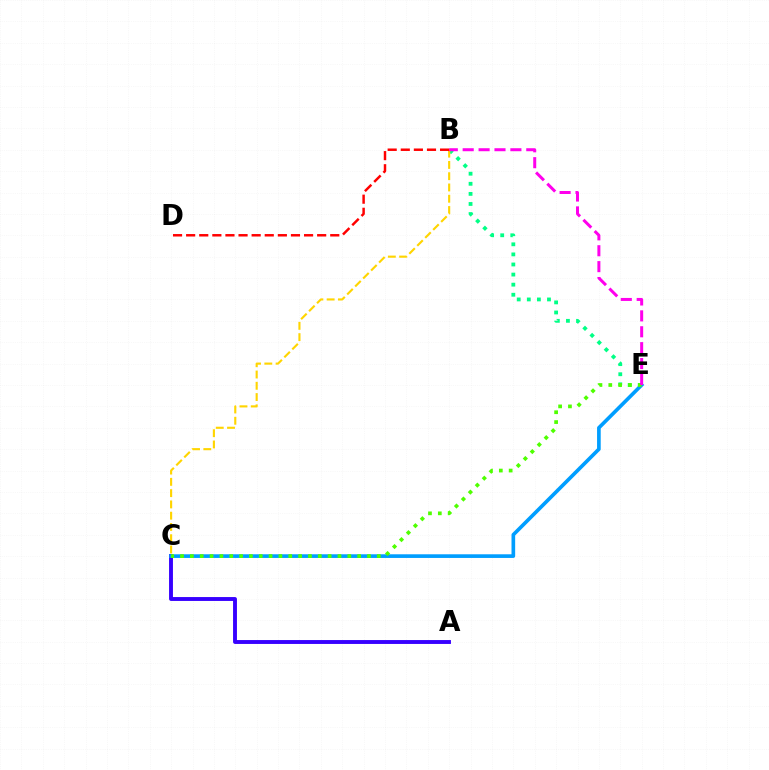{('B', 'E'): [{'color': '#00ff86', 'line_style': 'dotted', 'thickness': 2.74}, {'color': '#ff00ed', 'line_style': 'dashed', 'thickness': 2.16}], ('A', 'C'): [{'color': '#3700ff', 'line_style': 'solid', 'thickness': 2.8}], ('C', 'E'): [{'color': '#009eff', 'line_style': 'solid', 'thickness': 2.64}, {'color': '#4fff00', 'line_style': 'dotted', 'thickness': 2.67}], ('B', 'C'): [{'color': '#ffd500', 'line_style': 'dashed', 'thickness': 1.53}], ('B', 'D'): [{'color': '#ff0000', 'line_style': 'dashed', 'thickness': 1.78}]}